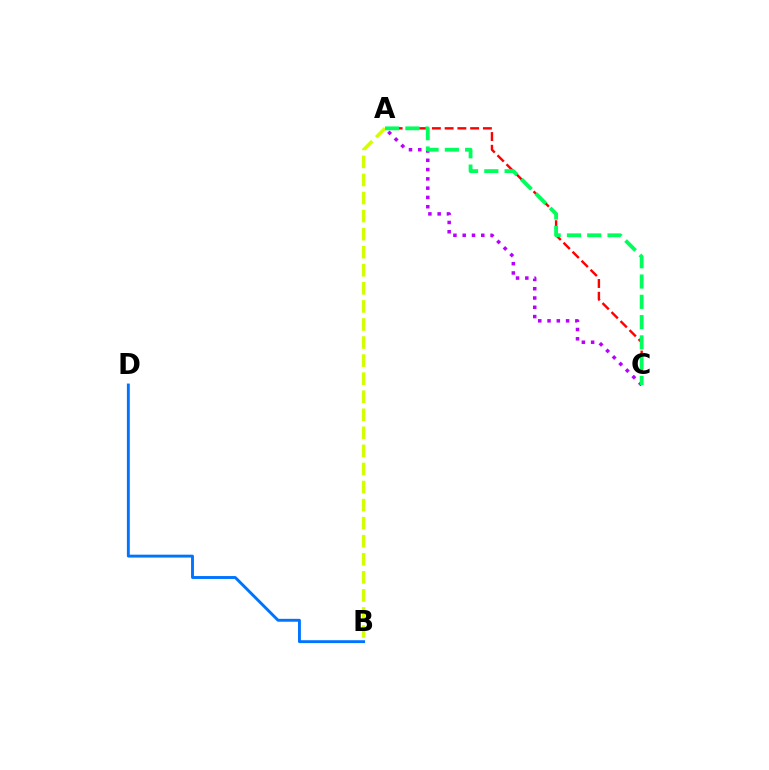{('B', 'D'): [{'color': '#0074ff', 'line_style': 'solid', 'thickness': 2.09}], ('A', 'C'): [{'color': '#ff0000', 'line_style': 'dashed', 'thickness': 1.73}, {'color': '#b900ff', 'line_style': 'dotted', 'thickness': 2.52}, {'color': '#00ff5c', 'line_style': 'dashed', 'thickness': 2.76}], ('A', 'B'): [{'color': '#d1ff00', 'line_style': 'dashed', 'thickness': 2.45}]}